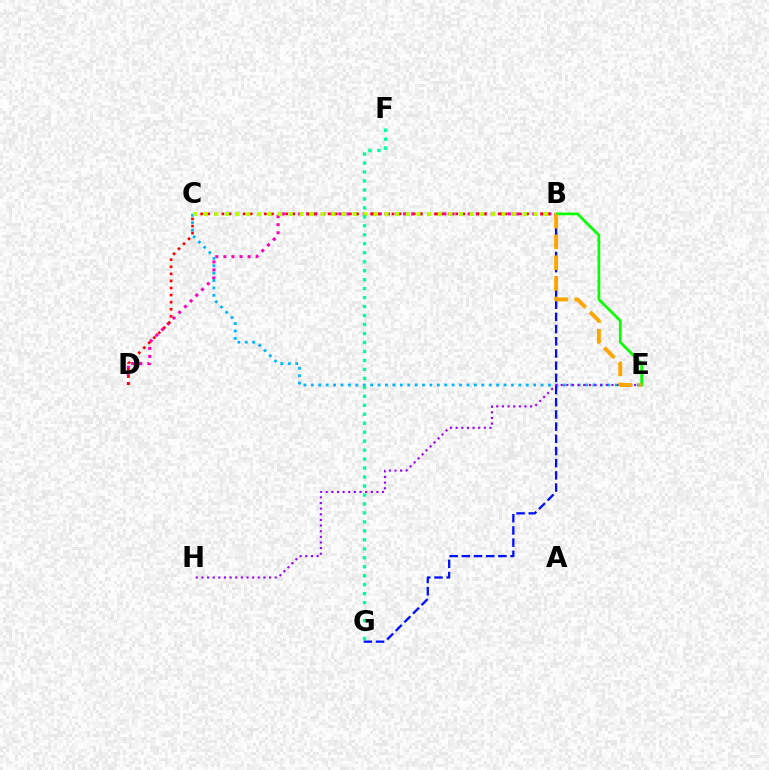{('B', 'D'): [{'color': '#ff00bd', 'line_style': 'dotted', 'thickness': 2.19}, {'color': '#ff0000', 'line_style': 'dotted', 'thickness': 1.93}], ('C', 'E'): [{'color': '#00b5ff', 'line_style': 'dotted', 'thickness': 2.01}], ('E', 'H'): [{'color': '#9b00ff', 'line_style': 'dotted', 'thickness': 1.53}], ('B', 'E'): [{'color': '#08ff00', 'line_style': 'solid', 'thickness': 1.95}, {'color': '#ffa500', 'line_style': 'dashed', 'thickness': 2.82}], ('B', 'C'): [{'color': '#b3ff00', 'line_style': 'dotted', 'thickness': 2.89}], ('B', 'G'): [{'color': '#0010ff', 'line_style': 'dashed', 'thickness': 1.66}], ('F', 'G'): [{'color': '#00ff9d', 'line_style': 'dotted', 'thickness': 2.44}]}